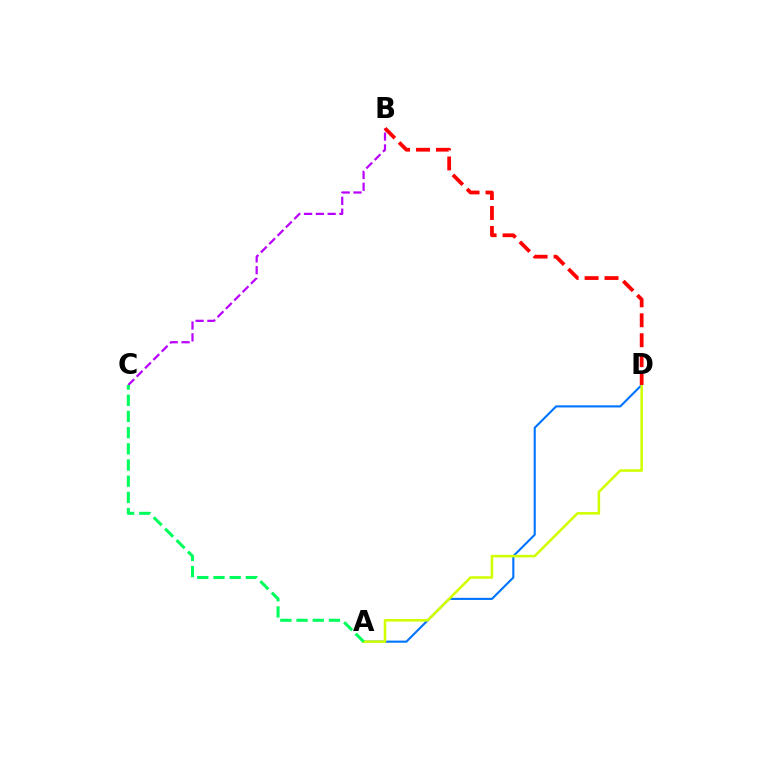{('B', 'C'): [{'color': '#b900ff', 'line_style': 'dashed', 'thickness': 1.6}], ('A', 'D'): [{'color': '#0074ff', 'line_style': 'solid', 'thickness': 1.52}, {'color': '#d1ff00', 'line_style': 'solid', 'thickness': 1.84}], ('A', 'C'): [{'color': '#00ff5c', 'line_style': 'dashed', 'thickness': 2.2}], ('B', 'D'): [{'color': '#ff0000', 'line_style': 'dashed', 'thickness': 2.71}]}